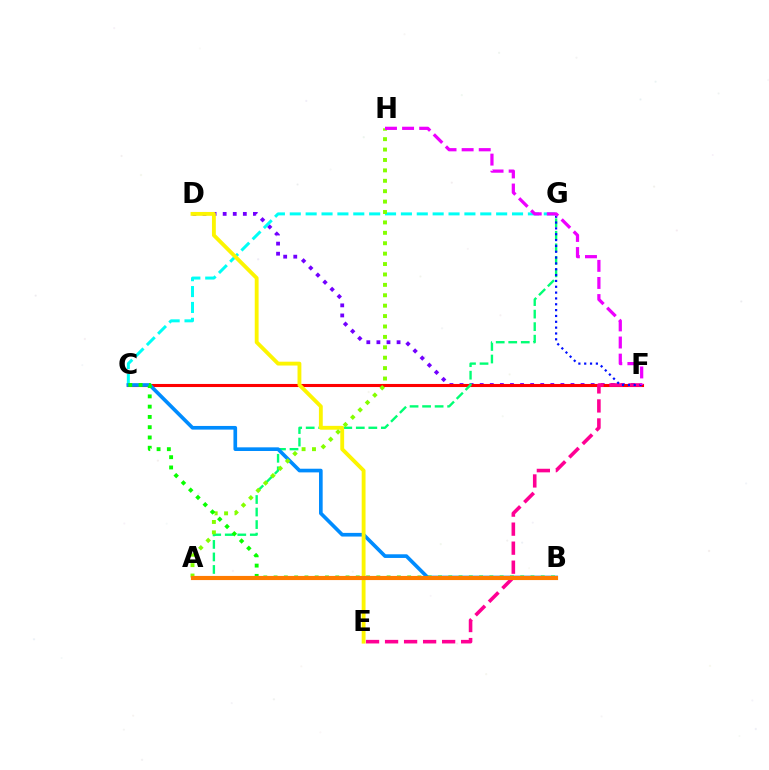{('D', 'F'): [{'color': '#7200ff', 'line_style': 'dotted', 'thickness': 2.74}], ('C', 'F'): [{'color': '#ff0000', 'line_style': 'solid', 'thickness': 2.22}], ('E', 'F'): [{'color': '#ff0094', 'line_style': 'dashed', 'thickness': 2.58}], ('C', 'G'): [{'color': '#00fff6', 'line_style': 'dashed', 'thickness': 2.16}], ('A', 'G'): [{'color': '#00ff74', 'line_style': 'dashed', 'thickness': 1.7}], ('F', 'G'): [{'color': '#0010ff', 'line_style': 'dotted', 'thickness': 1.59}], ('B', 'C'): [{'color': '#008cff', 'line_style': 'solid', 'thickness': 2.63}, {'color': '#08ff00', 'line_style': 'dotted', 'thickness': 2.79}], ('D', 'E'): [{'color': '#fcf500', 'line_style': 'solid', 'thickness': 2.77}], ('A', 'H'): [{'color': '#84ff00', 'line_style': 'dotted', 'thickness': 2.83}], ('F', 'H'): [{'color': '#ee00ff', 'line_style': 'dashed', 'thickness': 2.32}], ('A', 'B'): [{'color': '#ff7c00', 'line_style': 'solid', 'thickness': 2.98}]}